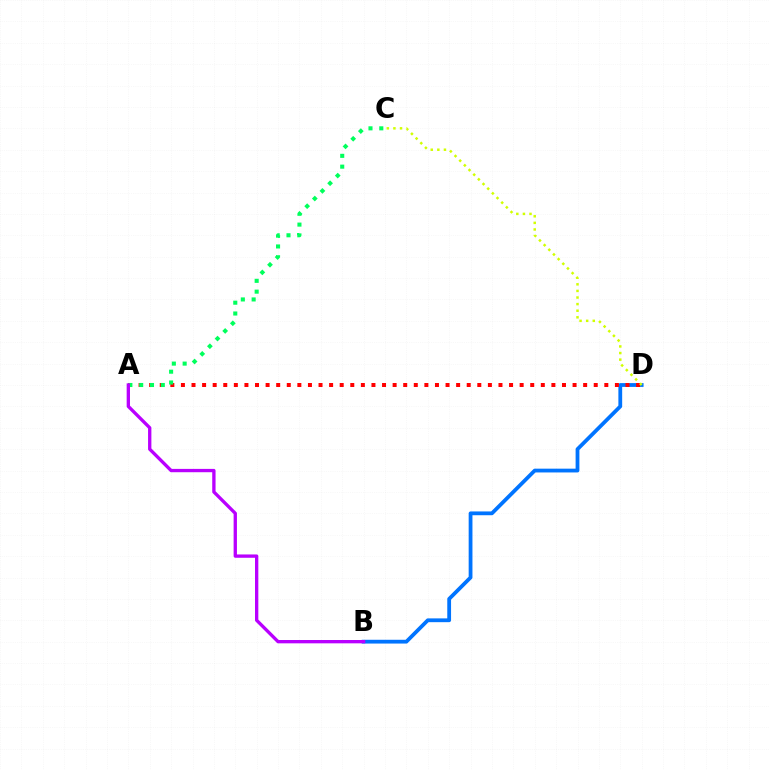{('B', 'D'): [{'color': '#0074ff', 'line_style': 'solid', 'thickness': 2.73}], ('A', 'D'): [{'color': '#ff0000', 'line_style': 'dotted', 'thickness': 2.88}], ('A', 'C'): [{'color': '#00ff5c', 'line_style': 'dotted', 'thickness': 2.94}], ('C', 'D'): [{'color': '#d1ff00', 'line_style': 'dotted', 'thickness': 1.79}], ('A', 'B'): [{'color': '#b900ff', 'line_style': 'solid', 'thickness': 2.39}]}